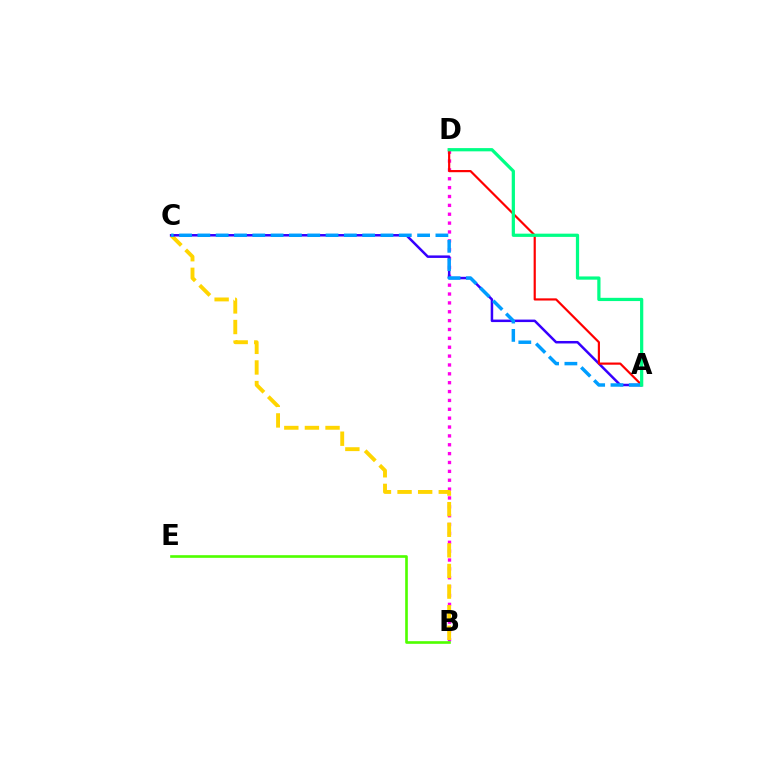{('B', 'D'): [{'color': '#ff00ed', 'line_style': 'dotted', 'thickness': 2.41}], ('B', 'C'): [{'color': '#ffd500', 'line_style': 'dashed', 'thickness': 2.8}], ('A', 'C'): [{'color': '#3700ff', 'line_style': 'solid', 'thickness': 1.8}, {'color': '#009eff', 'line_style': 'dashed', 'thickness': 2.49}], ('A', 'D'): [{'color': '#ff0000', 'line_style': 'solid', 'thickness': 1.57}, {'color': '#00ff86', 'line_style': 'solid', 'thickness': 2.33}], ('B', 'E'): [{'color': '#4fff00', 'line_style': 'solid', 'thickness': 1.9}]}